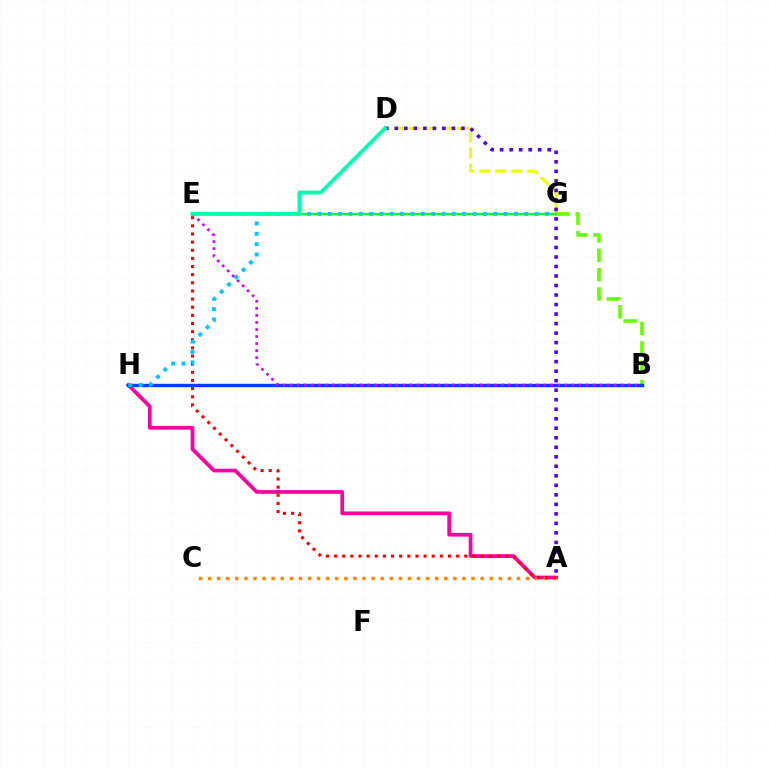{('A', 'H'): [{'color': '#ff00a0', 'line_style': 'solid', 'thickness': 2.68}], ('E', 'G'): [{'color': '#00ff27', 'line_style': 'solid', 'thickness': 1.68}], ('A', 'C'): [{'color': '#ff8800', 'line_style': 'dotted', 'thickness': 2.47}], ('D', 'G'): [{'color': '#eeff00', 'line_style': 'dashed', 'thickness': 2.18}], ('B', 'G'): [{'color': '#66ff00', 'line_style': 'dashed', 'thickness': 2.63}], ('B', 'H'): [{'color': '#003fff', 'line_style': 'solid', 'thickness': 2.45}], ('A', 'E'): [{'color': '#ff0000', 'line_style': 'dotted', 'thickness': 2.21}], ('G', 'H'): [{'color': '#00c7ff', 'line_style': 'dotted', 'thickness': 2.81}], ('B', 'E'): [{'color': '#d600ff', 'line_style': 'dotted', 'thickness': 1.91}], ('A', 'D'): [{'color': '#4f00ff', 'line_style': 'dotted', 'thickness': 2.59}], ('D', 'E'): [{'color': '#00ffaf', 'line_style': 'solid', 'thickness': 2.79}]}